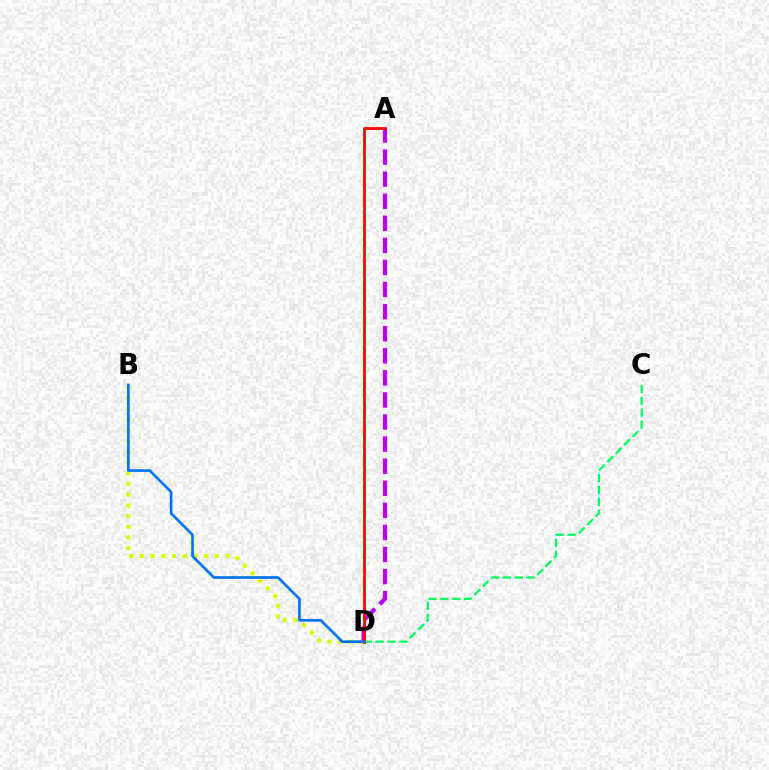{('C', 'D'): [{'color': '#00ff5c', 'line_style': 'dashed', 'thickness': 1.61}], ('B', 'D'): [{'color': '#d1ff00', 'line_style': 'dotted', 'thickness': 2.91}, {'color': '#0074ff', 'line_style': 'solid', 'thickness': 1.92}], ('A', 'D'): [{'color': '#b900ff', 'line_style': 'dashed', 'thickness': 3.0}, {'color': '#ff0000', 'line_style': 'solid', 'thickness': 2.0}]}